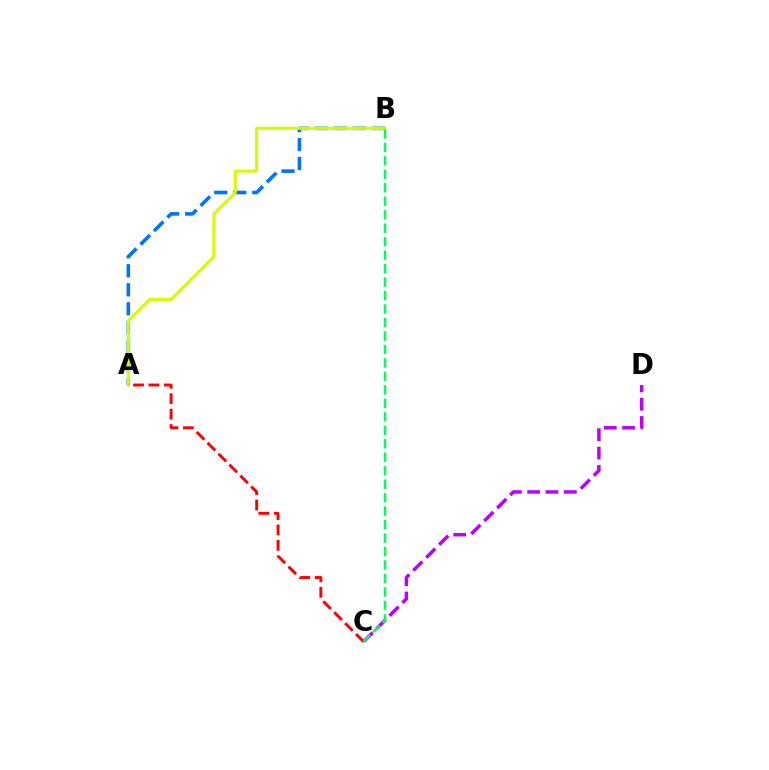{('C', 'D'): [{'color': '#b900ff', 'line_style': 'dashed', 'thickness': 2.49}], ('A', 'B'): [{'color': '#0074ff', 'line_style': 'dashed', 'thickness': 2.58}, {'color': '#d1ff00', 'line_style': 'solid', 'thickness': 2.19}], ('A', 'C'): [{'color': '#ff0000', 'line_style': 'dashed', 'thickness': 2.1}], ('B', 'C'): [{'color': '#00ff5c', 'line_style': 'dashed', 'thickness': 1.83}]}